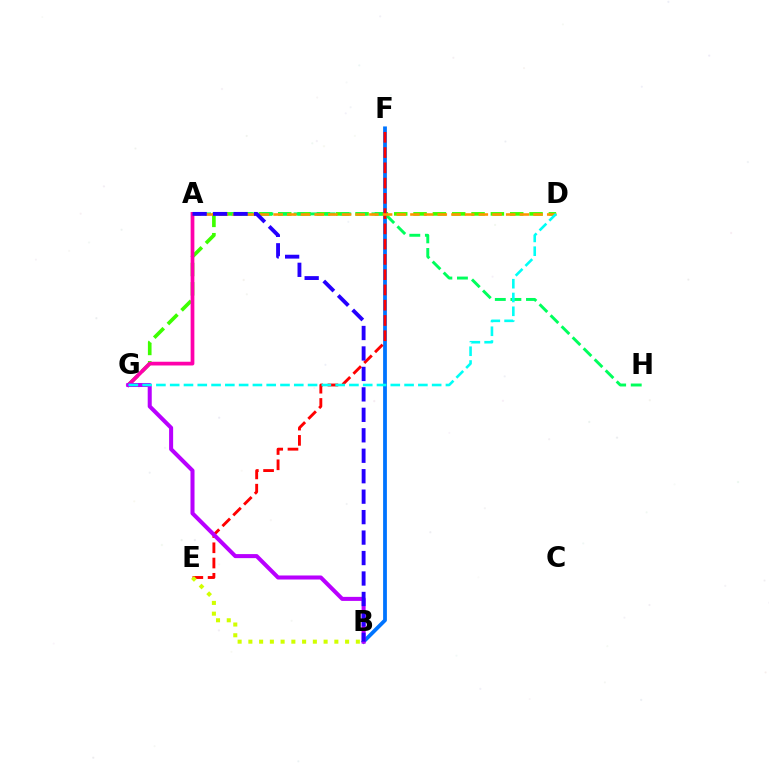{('D', 'G'): [{'color': '#3dff00', 'line_style': 'dashed', 'thickness': 2.63}, {'color': '#00fff6', 'line_style': 'dashed', 'thickness': 1.87}], ('B', 'F'): [{'color': '#0074ff', 'line_style': 'solid', 'thickness': 2.72}], ('A', 'H'): [{'color': '#00ff5c', 'line_style': 'dashed', 'thickness': 2.12}], ('E', 'F'): [{'color': '#ff0000', 'line_style': 'dashed', 'thickness': 2.07}], ('A', 'G'): [{'color': '#ff00ac', 'line_style': 'solid', 'thickness': 2.69}], ('B', 'G'): [{'color': '#b900ff', 'line_style': 'solid', 'thickness': 2.91}], ('A', 'D'): [{'color': '#ff9400', 'line_style': 'dashed', 'thickness': 1.86}], ('A', 'B'): [{'color': '#2500ff', 'line_style': 'dashed', 'thickness': 2.78}], ('B', 'E'): [{'color': '#d1ff00', 'line_style': 'dotted', 'thickness': 2.92}]}